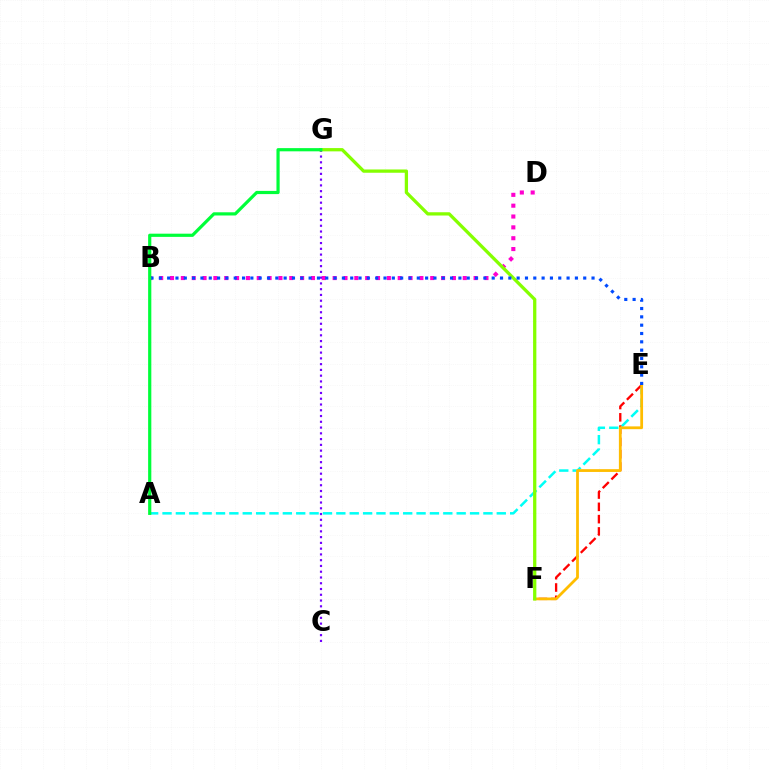{('B', 'D'): [{'color': '#ff00cf', 'line_style': 'dotted', 'thickness': 2.95}], ('C', 'G'): [{'color': '#7200ff', 'line_style': 'dotted', 'thickness': 1.57}], ('A', 'E'): [{'color': '#00fff6', 'line_style': 'dashed', 'thickness': 1.82}], ('E', 'F'): [{'color': '#ff0000', 'line_style': 'dashed', 'thickness': 1.67}, {'color': '#ffbd00', 'line_style': 'solid', 'thickness': 2.0}], ('F', 'G'): [{'color': '#84ff00', 'line_style': 'solid', 'thickness': 2.36}], ('B', 'E'): [{'color': '#004bff', 'line_style': 'dotted', 'thickness': 2.26}], ('A', 'G'): [{'color': '#00ff39', 'line_style': 'solid', 'thickness': 2.3}]}